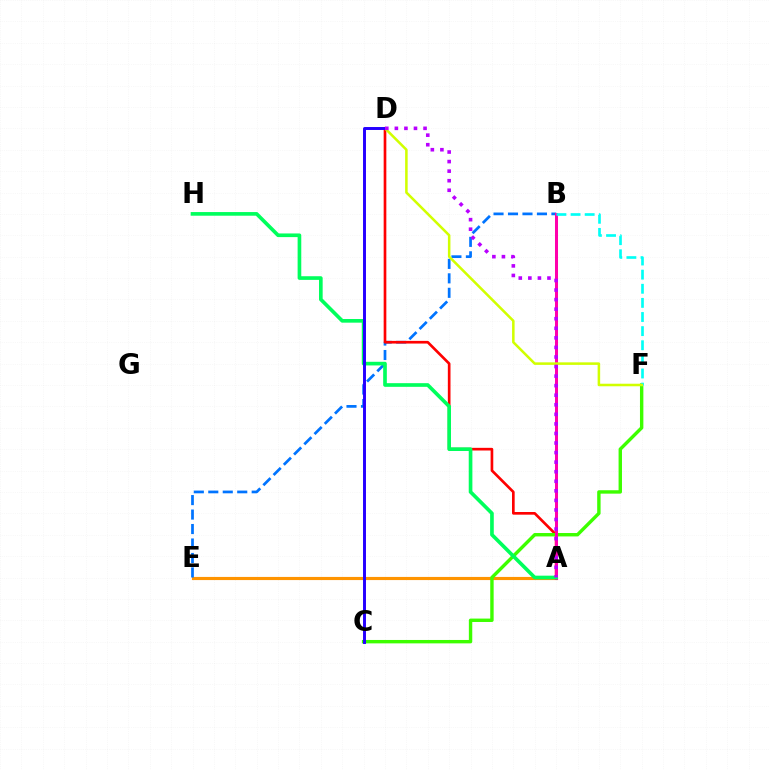{('A', 'E'): [{'color': '#ff9400', 'line_style': 'solid', 'thickness': 2.26}], ('B', 'E'): [{'color': '#0074ff', 'line_style': 'dashed', 'thickness': 1.97}], ('A', 'D'): [{'color': '#ff0000', 'line_style': 'solid', 'thickness': 1.92}, {'color': '#b900ff', 'line_style': 'dotted', 'thickness': 2.6}], ('C', 'F'): [{'color': '#3dff00', 'line_style': 'solid', 'thickness': 2.45}], ('A', 'B'): [{'color': '#ff00ac', 'line_style': 'solid', 'thickness': 2.18}], ('B', 'F'): [{'color': '#00fff6', 'line_style': 'dashed', 'thickness': 1.92}], ('A', 'H'): [{'color': '#00ff5c', 'line_style': 'solid', 'thickness': 2.63}], ('D', 'F'): [{'color': '#d1ff00', 'line_style': 'solid', 'thickness': 1.83}], ('C', 'D'): [{'color': '#2500ff', 'line_style': 'solid', 'thickness': 2.12}]}